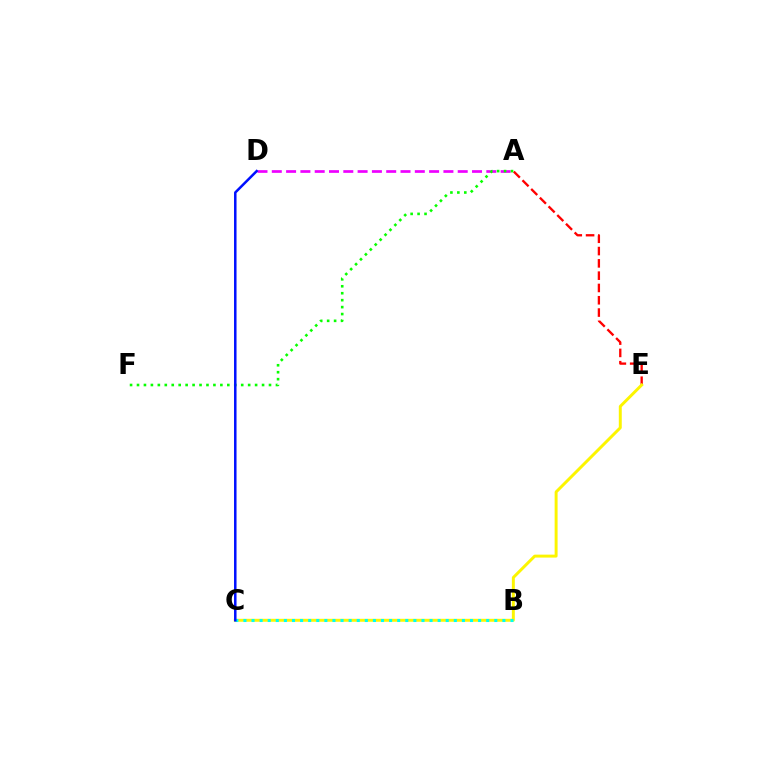{('A', 'D'): [{'color': '#ee00ff', 'line_style': 'dashed', 'thickness': 1.94}], ('A', 'E'): [{'color': '#ff0000', 'line_style': 'dashed', 'thickness': 1.67}], ('C', 'E'): [{'color': '#fcf500', 'line_style': 'solid', 'thickness': 2.12}], ('B', 'C'): [{'color': '#00fff6', 'line_style': 'dotted', 'thickness': 2.2}], ('A', 'F'): [{'color': '#08ff00', 'line_style': 'dotted', 'thickness': 1.89}], ('C', 'D'): [{'color': '#0010ff', 'line_style': 'solid', 'thickness': 1.81}]}